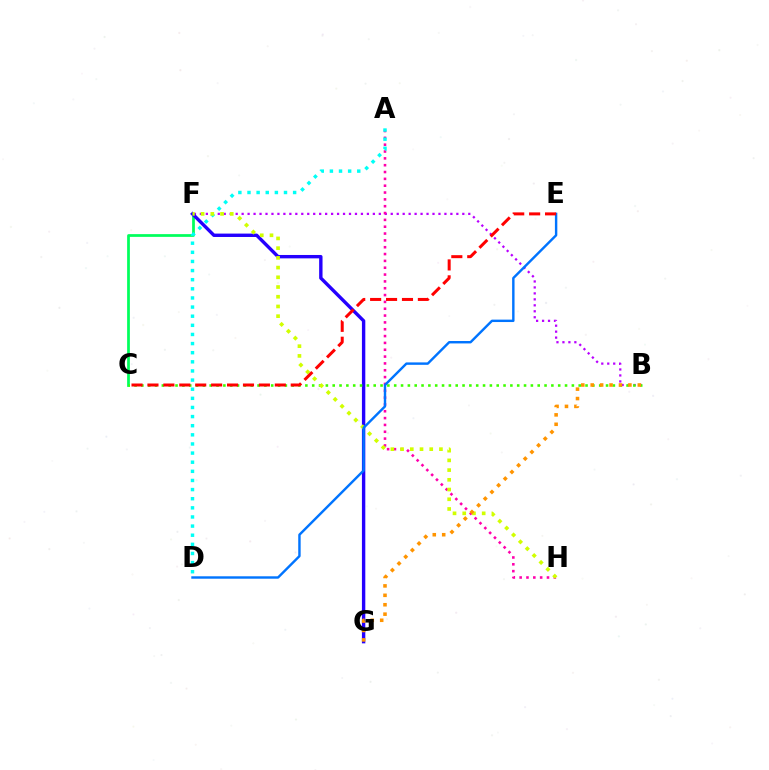{('B', 'F'): [{'color': '#b900ff', 'line_style': 'dotted', 'thickness': 1.62}], ('A', 'H'): [{'color': '#ff00ac', 'line_style': 'dotted', 'thickness': 1.86}], ('C', 'F'): [{'color': '#00ff5c', 'line_style': 'solid', 'thickness': 1.97}], ('F', 'G'): [{'color': '#2500ff', 'line_style': 'solid', 'thickness': 2.44}], ('A', 'D'): [{'color': '#00fff6', 'line_style': 'dotted', 'thickness': 2.48}], ('B', 'C'): [{'color': '#3dff00', 'line_style': 'dotted', 'thickness': 1.86}], ('F', 'H'): [{'color': '#d1ff00', 'line_style': 'dotted', 'thickness': 2.64}], ('B', 'G'): [{'color': '#ff9400', 'line_style': 'dotted', 'thickness': 2.56}], ('D', 'E'): [{'color': '#0074ff', 'line_style': 'solid', 'thickness': 1.74}], ('C', 'E'): [{'color': '#ff0000', 'line_style': 'dashed', 'thickness': 2.16}]}